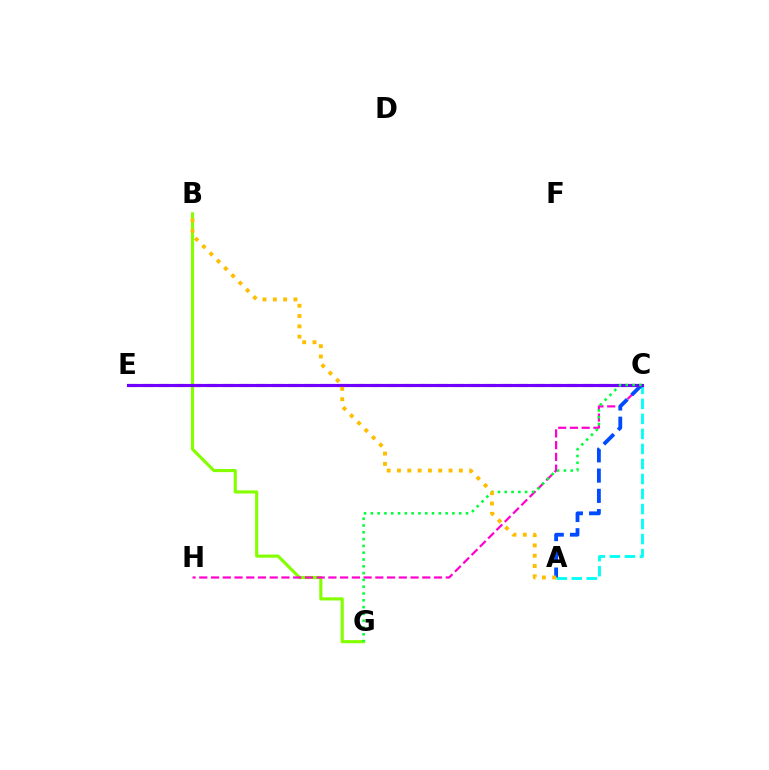{('B', 'G'): [{'color': '#84ff00', 'line_style': 'solid', 'thickness': 2.26}], ('C', 'E'): [{'color': '#ff0000', 'line_style': 'dashed', 'thickness': 2.22}, {'color': '#7200ff', 'line_style': 'solid', 'thickness': 2.26}], ('C', 'H'): [{'color': '#ff00cf', 'line_style': 'dashed', 'thickness': 1.59}], ('A', 'C'): [{'color': '#00fff6', 'line_style': 'dashed', 'thickness': 2.04}, {'color': '#004bff', 'line_style': 'dashed', 'thickness': 2.75}], ('C', 'G'): [{'color': '#00ff39', 'line_style': 'dotted', 'thickness': 1.85}], ('A', 'B'): [{'color': '#ffbd00', 'line_style': 'dotted', 'thickness': 2.8}]}